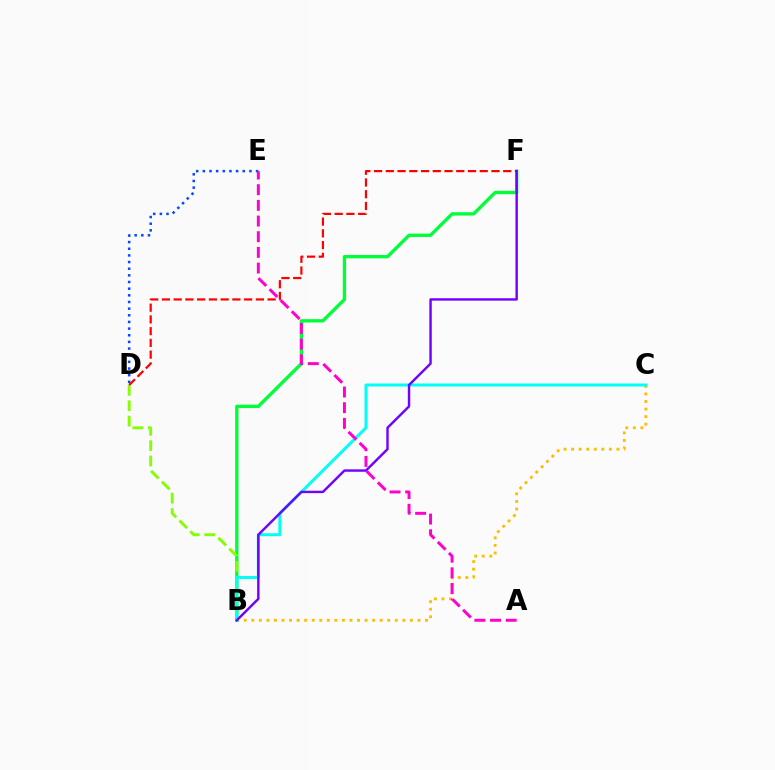{('B', 'C'): [{'color': '#ffbd00', 'line_style': 'dotted', 'thickness': 2.05}, {'color': '#00fff6', 'line_style': 'solid', 'thickness': 2.15}], ('B', 'F'): [{'color': '#00ff39', 'line_style': 'solid', 'thickness': 2.4}, {'color': '#7200ff', 'line_style': 'solid', 'thickness': 1.74}], ('B', 'D'): [{'color': '#84ff00', 'line_style': 'dashed', 'thickness': 2.09}], ('D', 'E'): [{'color': '#004bff', 'line_style': 'dotted', 'thickness': 1.81}], ('D', 'F'): [{'color': '#ff0000', 'line_style': 'dashed', 'thickness': 1.59}], ('A', 'E'): [{'color': '#ff00cf', 'line_style': 'dashed', 'thickness': 2.13}]}